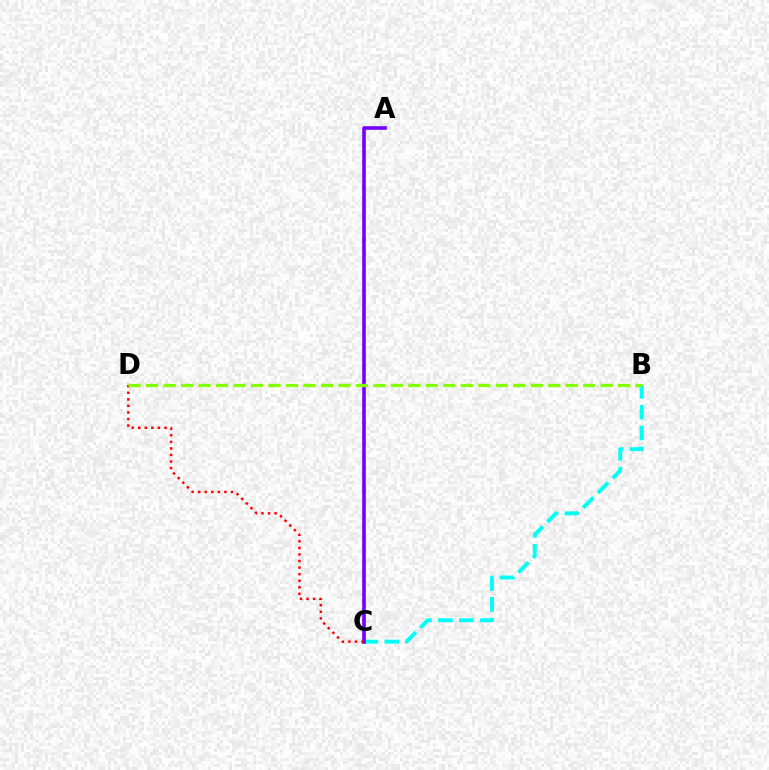{('B', 'C'): [{'color': '#00fff6', 'line_style': 'dashed', 'thickness': 2.83}], ('A', 'C'): [{'color': '#7200ff', 'line_style': 'solid', 'thickness': 2.59}], ('C', 'D'): [{'color': '#ff0000', 'line_style': 'dotted', 'thickness': 1.78}], ('B', 'D'): [{'color': '#84ff00', 'line_style': 'dashed', 'thickness': 2.38}]}